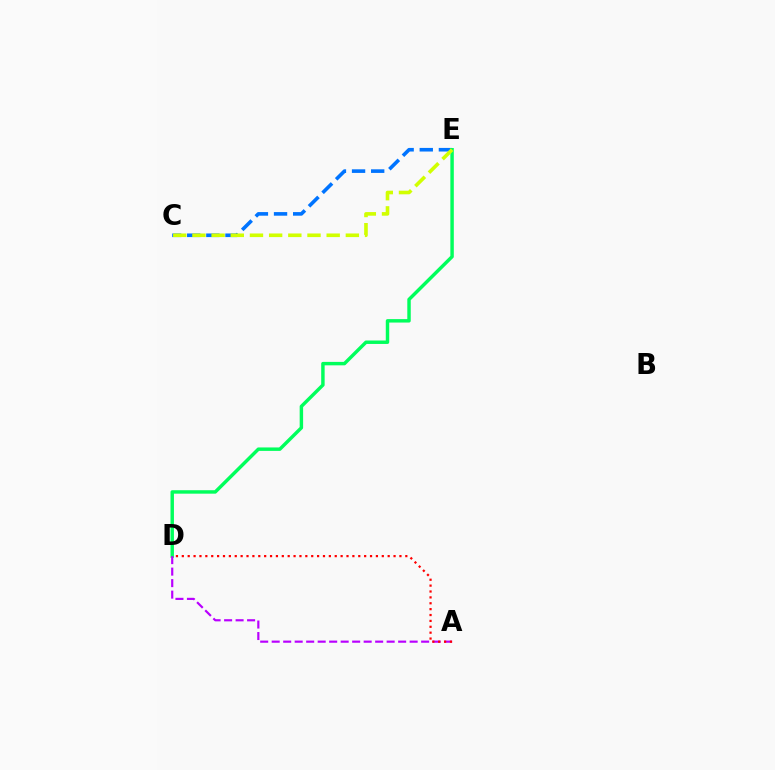{('C', 'E'): [{'color': '#0074ff', 'line_style': 'dashed', 'thickness': 2.6}, {'color': '#d1ff00', 'line_style': 'dashed', 'thickness': 2.61}], ('D', 'E'): [{'color': '#00ff5c', 'line_style': 'solid', 'thickness': 2.48}], ('A', 'D'): [{'color': '#b900ff', 'line_style': 'dashed', 'thickness': 1.56}, {'color': '#ff0000', 'line_style': 'dotted', 'thickness': 1.6}]}